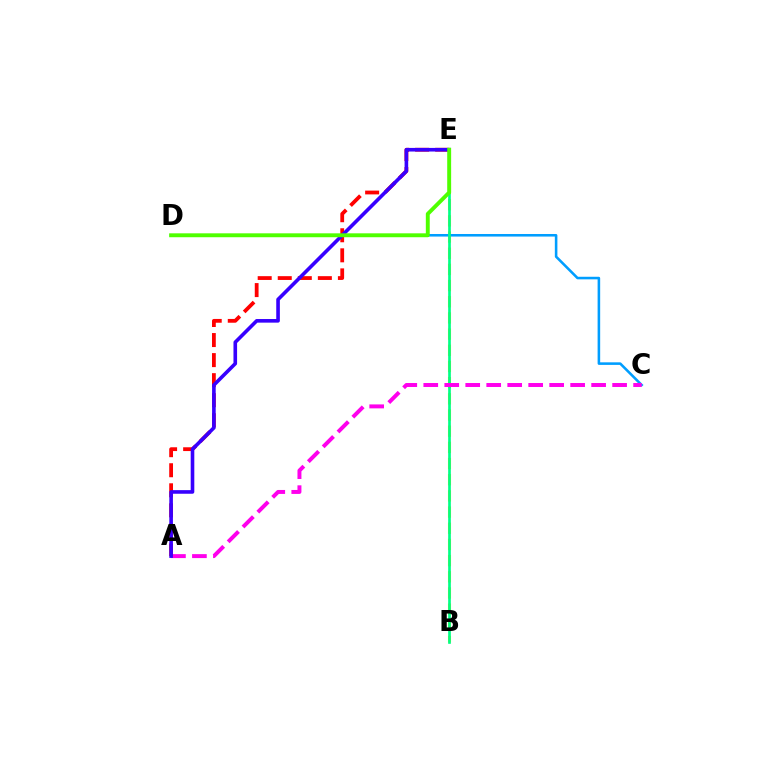{('B', 'E'): [{'color': '#ffd500', 'line_style': 'dashed', 'thickness': 2.2}, {'color': '#00ff86', 'line_style': 'solid', 'thickness': 1.93}], ('C', 'D'): [{'color': '#009eff', 'line_style': 'solid', 'thickness': 1.85}], ('A', 'C'): [{'color': '#ff00ed', 'line_style': 'dashed', 'thickness': 2.85}], ('A', 'E'): [{'color': '#ff0000', 'line_style': 'dashed', 'thickness': 2.72}, {'color': '#3700ff', 'line_style': 'solid', 'thickness': 2.6}], ('D', 'E'): [{'color': '#4fff00', 'line_style': 'solid', 'thickness': 2.81}]}